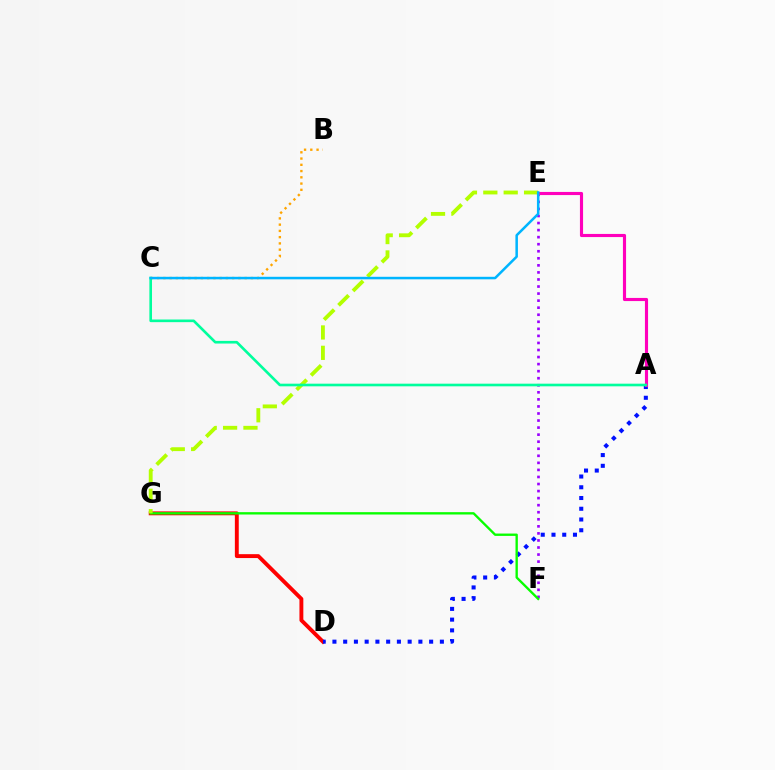{('D', 'G'): [{'color': '#ff0000', 'line_style': 'solid', 'thickness': 2.8}], ('A', 'D'): [{'color': '#0010ff', 'line_style': 'dotted', 'thickness': 2.92}], ('E', 'F'): [{'color': '#9b00ff', 'line_style': 'dotted', 'thickness': 1.92}], ('A', 'E'): [{'color': '#ff00bd', 'line_style': 'solid', 'thickness': 2.26}], ('F', 'G'): [{'color': '#08ff00', 'line_style': 'solid', 'thickness': 1.69}], ('B', 'C'): [{'color': '#ffa500', 'line_style': 'dotted', 'thickness': 1.7}], ('E', 'G'): [{'color': '#b3ff00', 'line_style': 'dashed', 'thickness': 2.77}], ('A', 'C'): [{'color': '#00ff9d', 'line_style': 'solid', 'thickness': 1.9}], ('C', 'E'): [{'color': '#00b5ff', 'line_style': 'solid', 'thickness': 1.81}]}